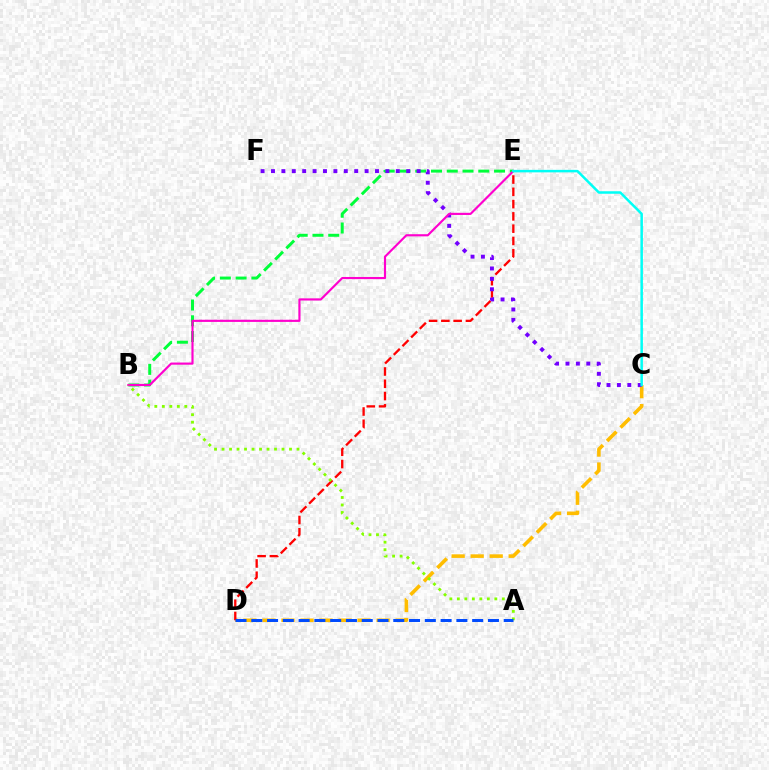{('B', 'E'): [{'color': '#00ff39', 'line_style': 'dashed', 'thickness': 2.14}, {'color': '#ff00cf', 'line_style': 'solid', 'thickness': 1.55}], ('C', 'D'): [{'color': '#ffbd00', 'line_style': 'dashed', 'thickness': 2.58}], ('D', 'E'): [{'color': '#ff0000', 'line_style': 'dashed', 'thickness': 1.67}], ('C', 'F'): [{'color': '#7200ff', 'line_style': 'dotted', 'thickness': 2.83}], ('A', 'B'): [{'color': '#84ff00', 'line_style': 'dotted', 'thickness': 2.04}], ('A', 'D'): [{'color': '#004bff', 'line_style': 'dashed', 'thickness': 2.14}], ('C', 'E'): [{'color': '#00fff6', 'line_style': 'solid', 'thickness': 1.8}]}